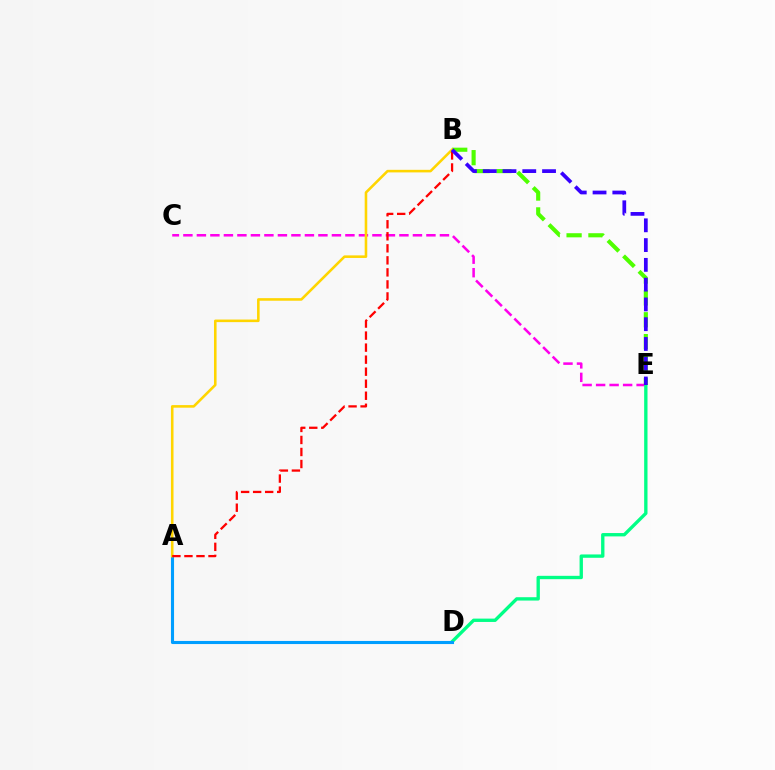{('C', 'E'): [{'color': '#ff00ed', 'line_style': 'dashed', 'thickness': 1.83}], ('D', 'E'): [{'color': '#00ff86', 'line_style': 'solid', 'thickness': 2.41}], ('A', 'D'): [{'color': '#009eff', 'line_style': 'solid', 'thickness': 2.23}], ('B', 'E'): [{'color': '#4fff00', 'line_style': 'dashed', 'thickness': 2.97}, {'color': '#3700ff', 'line_style': 'dashed', 'thickness': 2.69}], ('A', 'B'): [{'color': '#ffd500', 'line_style': 'solid', 'thickness': 1.85}, {'color': '#ff0000', 'line_style': 'dashed', 'thickness': 1.63}]}